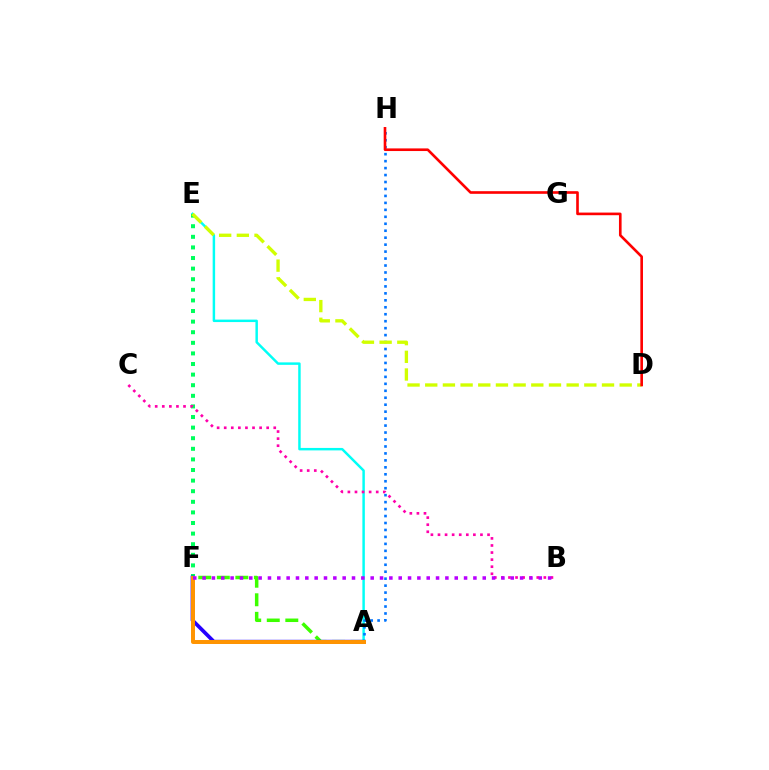{('A', 'E'): [{'color': '#00fff6', 'line_style': 'solid', 'thickness': 1.77}], ('A', 'H'): [{'color': '#0074ff', 'line_style': 'dotted', 'thickness': 1.89}], ('E', 'F'): [{'color': '#00ff5c', 'line_style': 'dotted', 'thickness': 2.88}], ('A', 'F'): [{'color': '#3dff00', 'line_style': 'dashed', 'thickness': 2.52}, {'color': '#2500ff', 'line_style': 'solid', 'thickness': 2.67}, {'color': '#ff9400', 'line_style': 'solid', 'thickness': 2.86}], ('B', 'C'): [{'color': '#ff00ac', 'line_style': 'dotted', 'thickness': 1.92}], ('D', 'E'): [{'color': '#d1ff00', 'line_style': 'dashed', 'thickness': 2.4}], ('B', 'F'): [{'color': '#b900ff', 'line_style': 'dotted', 'thickness': 2.54}], ('D', 'H'): [{'color': '#ff0000', 'line_style': 'solid', 'thickness': 1.9}]}